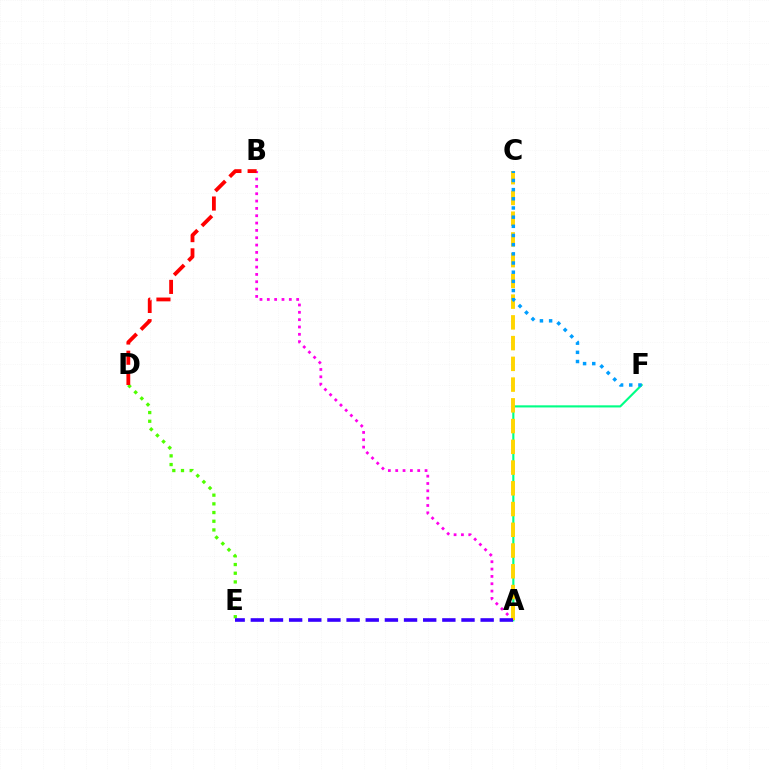{('A', 'B'): [{'color': '#ff00ed', 'line_style': 'dotted', 'thickness': 1.99}], ('A', 'F'): [{'color': '#00ff86', 'line_style': 'solid', 'thickness': 1.53}], ('A', 'C'): [{'color': '#ffd500', 'line_style': 'dashed', 'thickness': 2.82}], ('D', 'E'): [{'color': '#4fff00', 'line_style': 'dotted', 'thickness': 2.36}], ('A', 'E'): [{'color': '#3700ff', 'line_style': 'dashed', 'thickness': 2.6}], ('C', 'F'): [{'color': '#009eff', 'line_style': 'dotted', 'thickness': 2.49}], ('B', 'D'): [{'color': '#ff0000', 'line_style': 'dashed', 'thickness': 2.75}]}